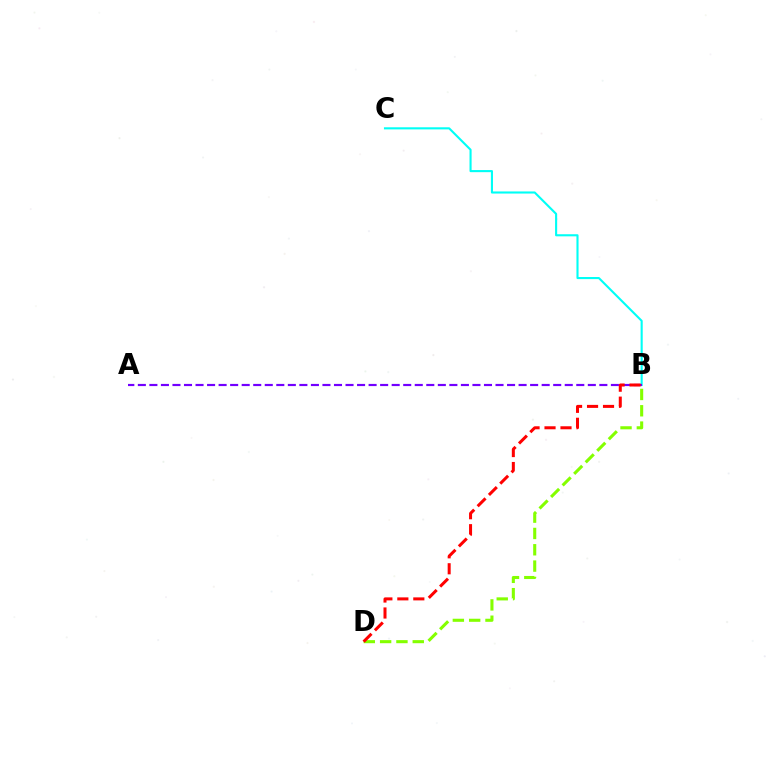{('B', 'C'): [{'color': '#00fff6', 'line_style': 'solid', 'thickness': 1.52}], ('A', 'B'): [{'color': '#7200ff', 'line_style': 'dashed', 'thickness': 1.57}], ('B', 'D'): [{'color': '#84ff00', 'line_style': 'dashed', 'thickness': 2.22}, {'color': '#ff0000', 'line_style': 'dashed', 'thickness': 2.17}]}